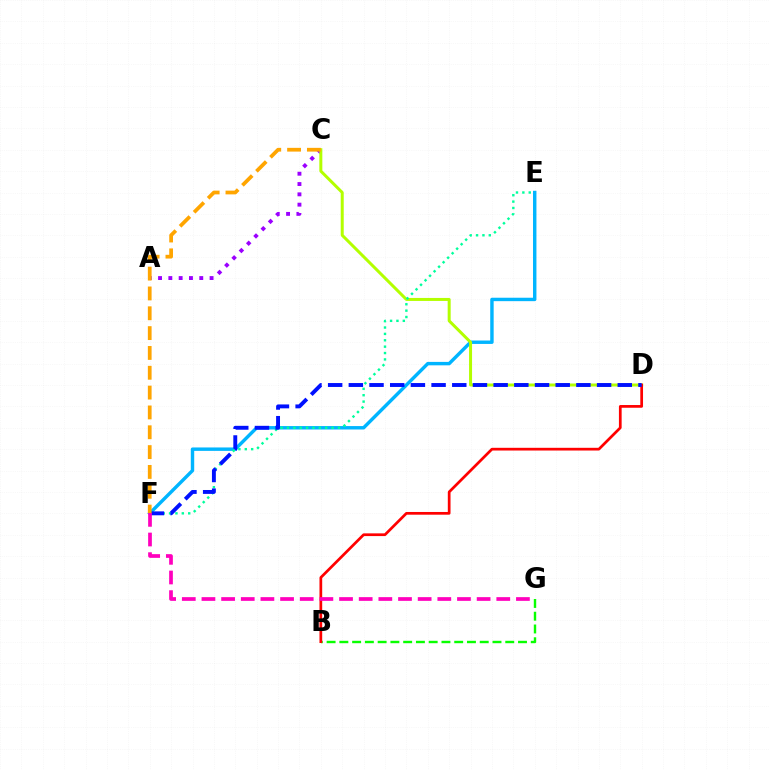{('B', 'G'): [{'color': '#08ff00', 'line_style': 'dashed', 'thickness': 1.73}], ('A', 'C'): [{'color': '#9b00ff', 'line_style': 'dotted', 'thickness': 2.8}], ('E', 'F'): [{'color': '#00b5ff', 'line_style': 'solid', 'thickness': 2.46}, {'color': '#00ff9d', 'line_style': 'dotted', 'thickness': 1.73}], ('C', 'D'): [{'color': '#b3ff00', 'line_style': 'solid', 'thickness': 2.16}], ('B', 'D'): [{'color': '#ff0000', 'line_style': 'solid', 'thickness': 1.96}], ('D', 'F'): [{'color': '#0010ff', 'line_style': 'dashed', 'thickness': 2.81}], ('C', 'F'): [{'color': '#ffa500', 'line_style': 'dashed', 'thickness': 2.69}], ('F', 'G'): [{'color': '#ff00bd', 'line_style': 'dashed', 'thickness': 2.67}]}